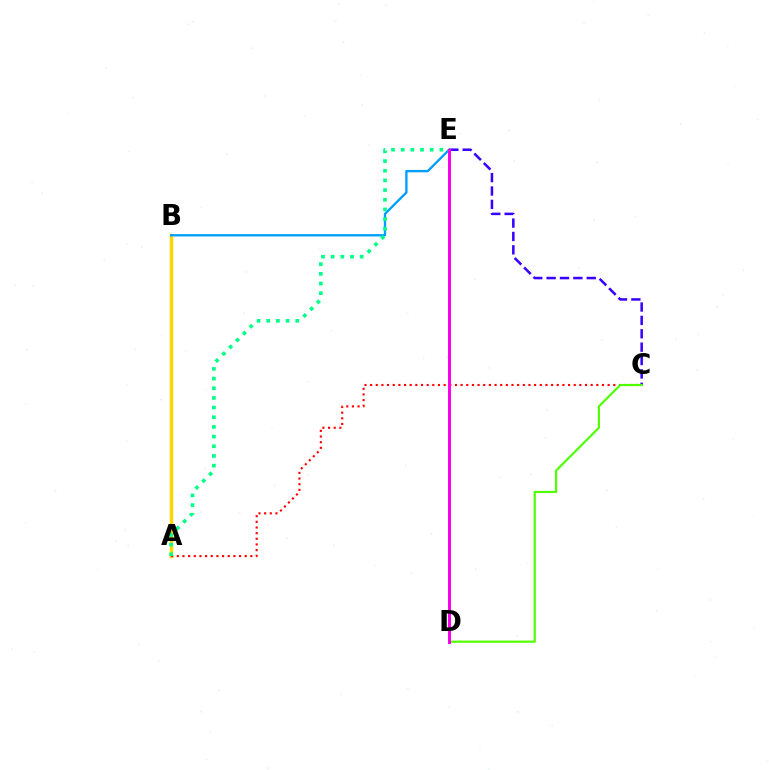{('A', 'B'): [{'color': '#ffd500', 'line_style': 'solid', 'thickness': 2.5}], ('A', 'C'): [{'color': '#ff0000', 'line_style': 'dotted', 'thickness': 1.54}], ('B', 'E'): [{'color': '#009eff', 'line_style': 'solid', 'thickness': 1.69}], ('A', 'E'): [{'color': '#00ff86', 'line_style': 'dotted', 'thickness': 2.63}], ('C', 'E'): [{'color': '#3700ff', 'line_style': 'dashed', 'thickness': 1.82}], ('C', 'D'): [{'color': '#4fff00', 'line_style': 'solid', 'thickness': 1.56}], ('D', 'E'): [{'color': '#ff00ed', 'line_style': 'solid', 'thickness': 2.15}]}